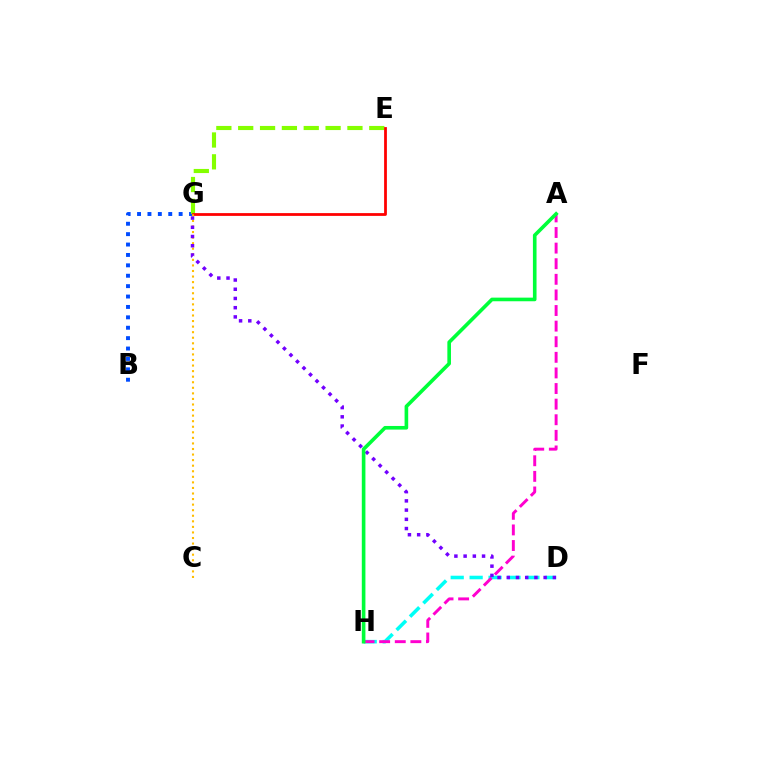{('D', 'H'): [{'color': '#00fff6', 'line_style': 'dashed', 'thickness': 2.57}], ('B', 'G'): [{'color': '#004bff', 'line_style': 'dotted', 'thickness': 2.83}], ('E', 'G'): [{'color': '#84ff00', 'line_style': 'dashed', 'thickness': 2.97}, {'color': '#ff0000', 'line_style': 'solid', 'thickness': 2.0}], ('C', 'G'): [{'color': '#ffbd00', 'line_style': 'dotted', 'thickness': 1.51}], ('A', 'H'): [{'color': '#ff00cf', 'line_style': 'dashed', 'thickness': 2.12}, {'color': '#00ff39', 'line_style': 'solid', 'thickness': 2.61}], ('D', 'G'): [{'color': '#7200ff', 'line_style': 'dotted', 'thickness': 2.51}]}